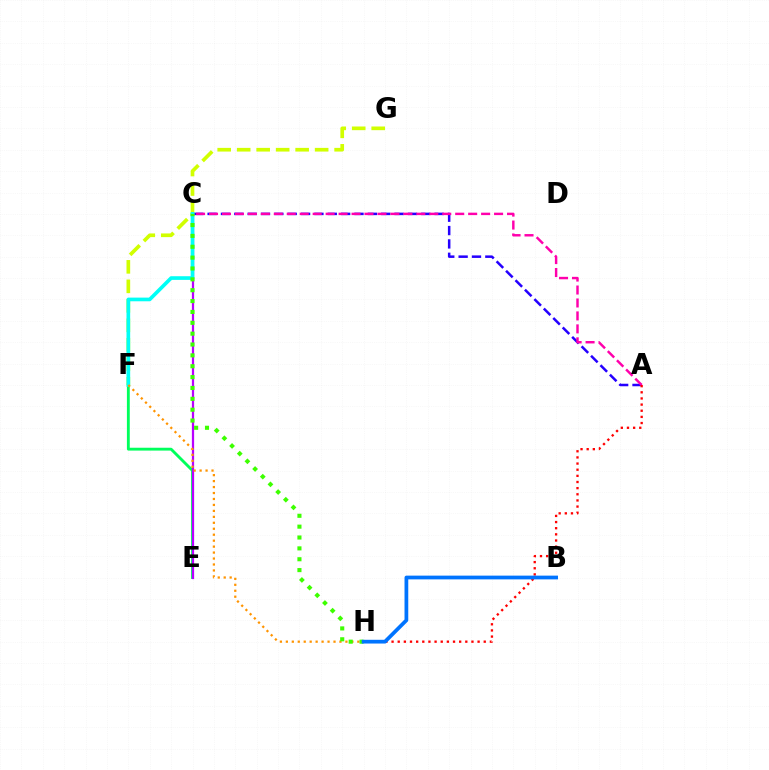{('A', 'C'): [{'color': '#2500ff', 'line_style': 'dashed', 'thickness': 1.81}, {'color': '#ff00ac', 'line_style': 'dashed', 'thickness': 1.76}], ('E', 'F'): [{'color': '#00ff5c', 'line_style': 'solid', 'thickness': 2.06}], ('F', 'G'): [{'color': '#d1ff00', 'line_style': 'dashed', 'thickness': 2.65}], ('A', 'H'): [{'color': '#ff0000', 'line_style': 'dotted', 'thickness': 1.67}], ('C', 'E'): [{'color': '#b900ff', 'line_style': 'solid', 'thickness': 1.61}], ('C', 'F'): [{'color': '#00fff6', 'line_style': 'solid', 'thickness': 2.65}], ('F', 'H'): [{'color': '#ff9400', 'line_style': 'dotted', 'thickness': 1.62}], ('C', 'H'): [{'color': '#3dff00', 'line_style': 'dotted', 'thickness': 2.95}], ('B', 'H'): [{'color': '#0074ff', 'line_style': 'solid', 'thickness': 2.7}]}